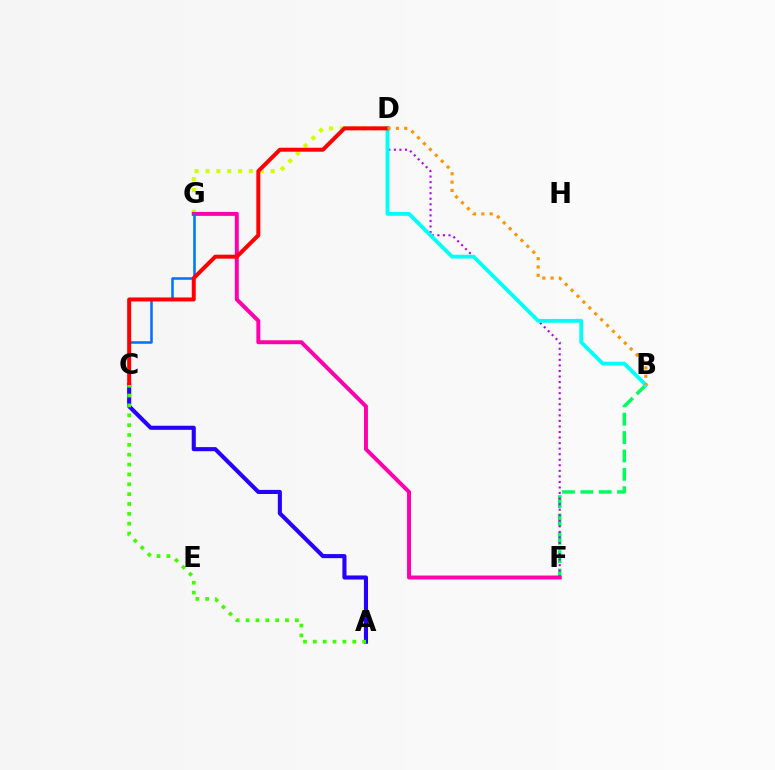{('D', 'G'): [{'color': '#d1ff00', 'line_style': 'dotted', 'thickness': 2.95}], ('B', 'F'): [{'color': '#00ff5c', 'line_style': 'dashed', 'thickness': 2.5}], ('A', 'C'): [{'color': '#2500ff', 'line_style': 'solid', 'thickness': 2.94}, {'color': '#3dff00', 'line_style': 'dotted', 'thickness': 2.68}], ('D', 'F'): [{'color': '#b900ff', 'line_style': 'dotted', 'thickness': 1.51}], ('F', 'G'): [{'color': '#ff00ac', 'line_style': 'solid', 'thickness': 2.84}], ('C', 'G'): [{'color': '#0074ff', 'line_style': 'solid', 'thickness': 1.84}], ('B', 'D'): [{'color': '#00fff6', 'line_style': 'solid', 'thickness': 2.75}, {'color': '#ff9400', 'line_style': 'dotted', 'thickness': 2.26}], ('C', 'D'): [{'color': '#ff0000', 'line_style': 'solid', 'thickness': 2.86}]}